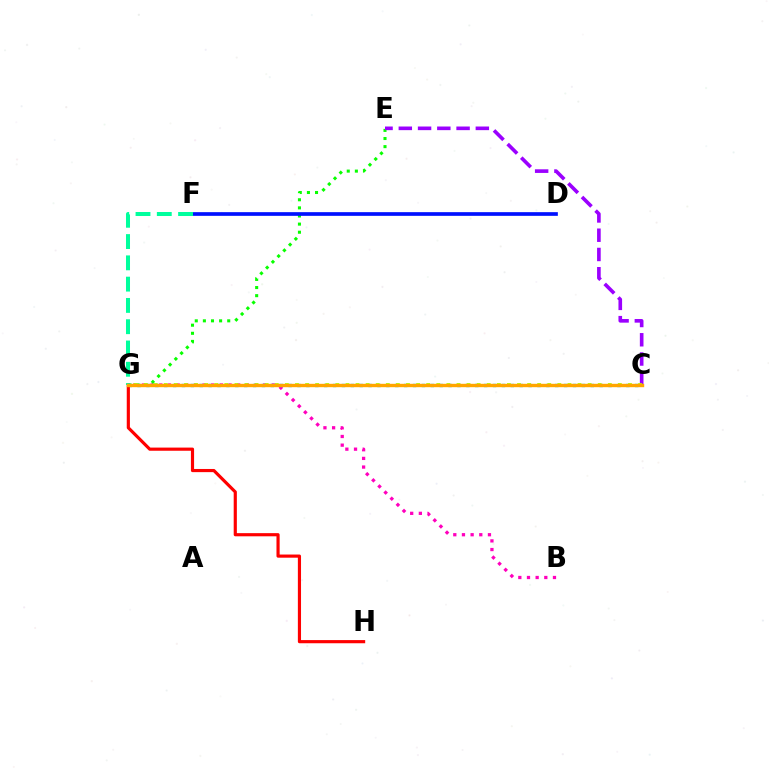{('B', 'G'): [{'color': '#ff00bd', 'line_style': 'dotted', 'thickness': 2.35}], ('C', 'G'): [{'color': '#00b5ff', 'line_style': 'dotted', 'thickness': 2.41}, {'color': '#b3ff00', 'line_style': 'dotted', 'thickness': 2.74}, {'color': '#ffa500', 'line_style': 'solid', 'thickness': 2.44}], ('E', 'G'): [{'color': '#08ff00', 'line_style': 'dotted', 'thickness': 2.21}], ('C', 'E'): [{'color': '#9b00ff', 'line_style': 'dashed', 'thickness': 2.62}], ('D', 'F'): [{'color': '#0010ff', 'line_style': 'solid', 'thickness': 2.66}], ('G', 'H'): [{'color': '#ff0000', 'line_style': 'solid', 'thickness': 2.28}], ('F', 'G'): [{'color': '#00ff9d', 'line_style': 'dashed', 'thickness': 2.89}]}